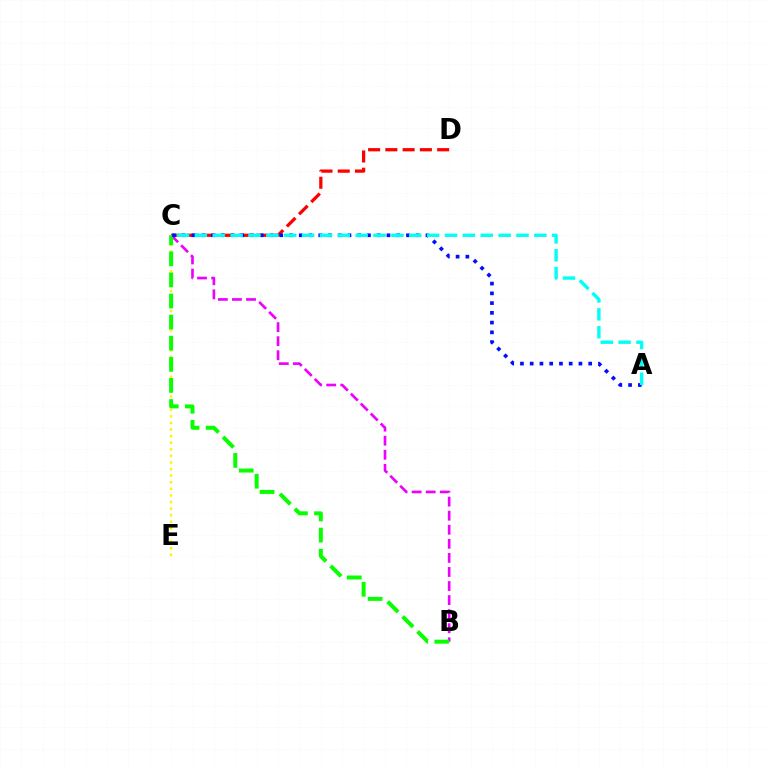{('B', 'C'): [{'color': '#ee00ff', 'line_style': 'dashed', 'thickness': 1.91}, {'color': '#08ff00', 'line_style': 'dashed', 'thickness': 2.87}], ('C', 'E'): [{'color': '#fcf500', 'line_style': 'dotted', 'thickness': 1.79}], ('C', 'D'): [{'color': '#ff0000', 'line_style': 'dashed', 'thickness': 2.34}], ('A', 'C'): [{'color': '#0010ff', 'line_style': 'dotted', 'thickness': 2.65}, {'color': '#00fff6', 'line_style': 'dashed', 'thickness': 2.43}]}